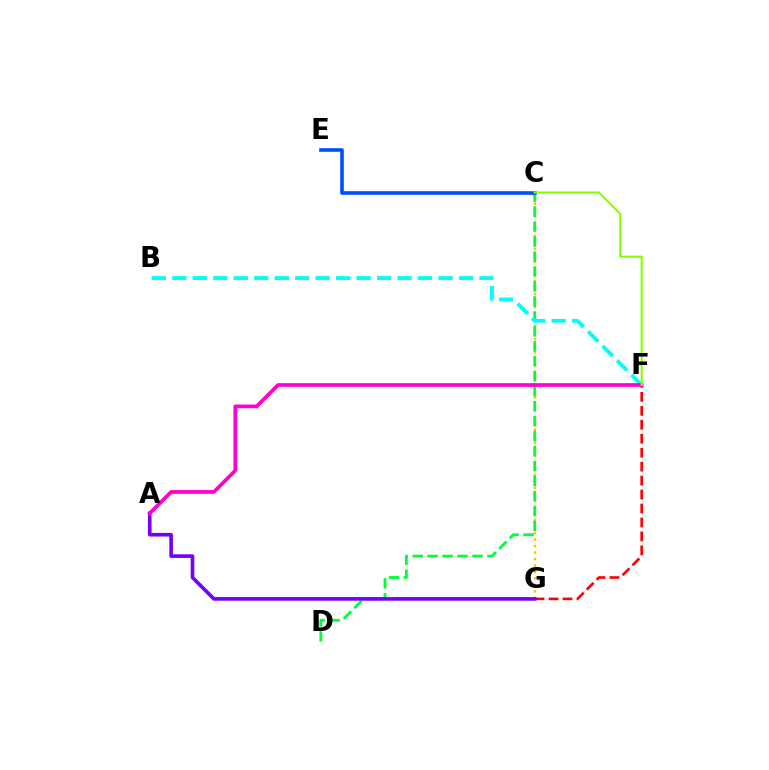{('C', 'G'): [{'color': '#ffbd00', 'line_style': 'dotted', 'thickness': 1.76}], ('C', 'D'): [{'color': '#00ff39', 'line_style': 'dashed', 'thickness': 2.03}], ('B', 'F'): [{'color': '#00fff6', 'line_style': 'dashed', 'thickness': 2.78}], ('C', 'E'): [{'color': '#004bff', 'line_style': 'solid', 'thickness': 2.59}], ('F', 'G'): [{'color': '#ff0000', 'line_style': 'dashed', 'thickness': 1.9}], ('A', 'G'): [{'color': '#7200ff', 'line_style': 'solid', 'thickness': 2.61}], ('A', 'F'): [{'color': '#ff00cf', 'line_style': 'solid', 'thickness': 2.67}], ('C', 'F'): [{'color': '#84ff00', 'line_style': 'solid', 'thickness': 1.5}]}